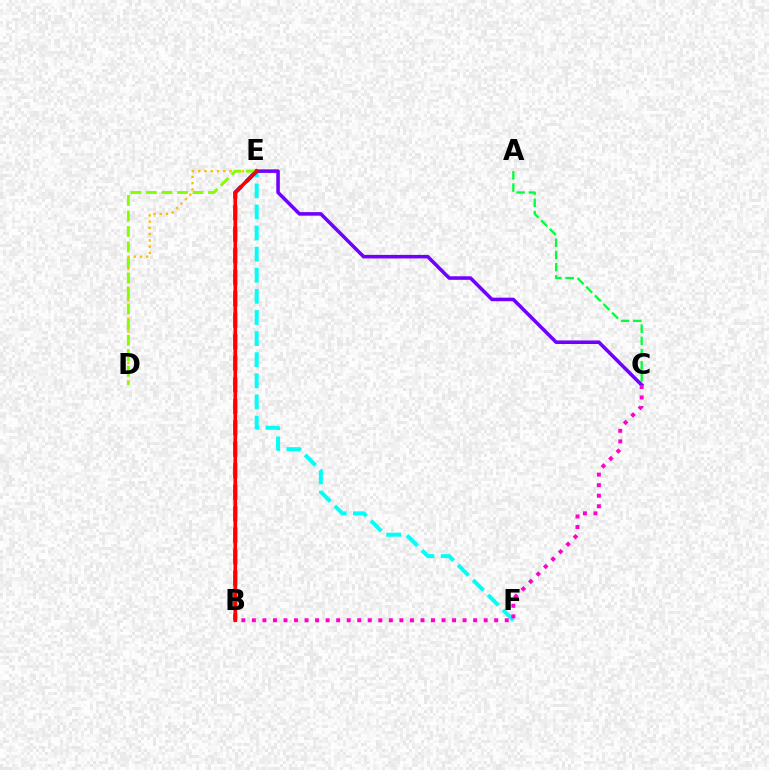{('E', 'F'): [{'color': '#00fff6', 'line_style': 'dashed', 'thickness': 2.87}], ('A', 'C'): [{'color': '#00ff39', 'line_style': 'dashed', 'thickness': 1.66}], ('D', 'E'): [{'color': '#ffbd00', 'line_style': 'dotted', 'thickness': 1.7}, {'color': '#84ff00', 'line_style': 'dashed', 'thickness': 2.11}], ('B', 'E'): [{'color': '#004bff', 'line_style': 'dashed', 'thickness': 2.92}, {'color': '#ff0000', 'line_style': 'solid', 'thickness': 2.63}], ('C', 'E'): [{'color': '#7200ff', 'line_style': 'solid', 'thickness': 2.56}], ('B', 'C'): [{'color': '#ff00cf', 'line_style': 'dotted', 'thickness': 2.86}]}